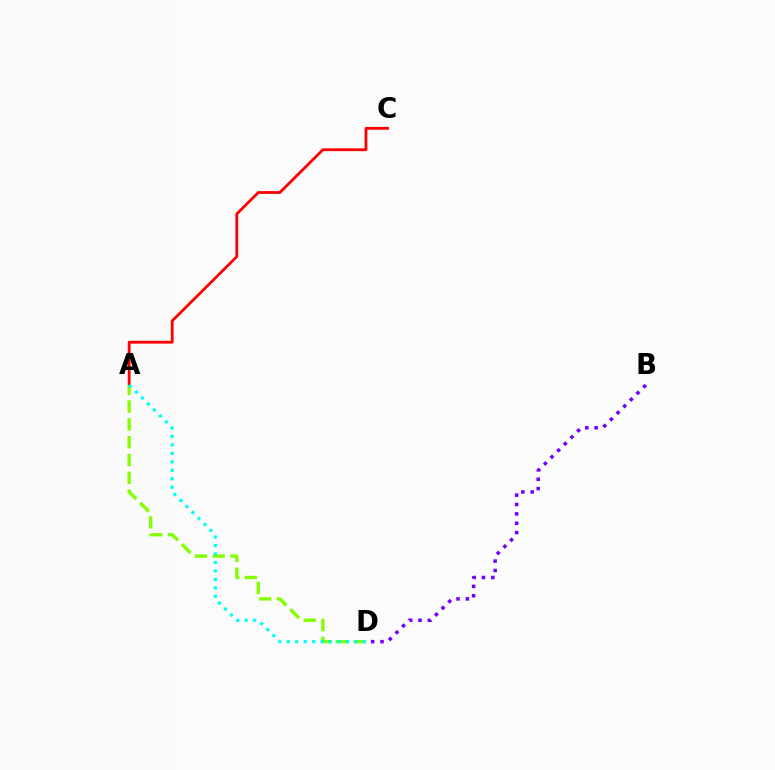{('A', 'C'): [{'color': '#ff0000', 'line_style': 'solid', 'thickness': 2.01}], ('A', 'D'): [{'color': '#84ff00', 'line_style': 'dashed', 'thickness': 2.42}, {'color': '#00fff6', 'line_style': 'dotted', 'thickness': 2.3}], ('B', 'D'): [{'color': '#7200ff', 'line_style': 'dotted', 'thickness': 2.54}]}